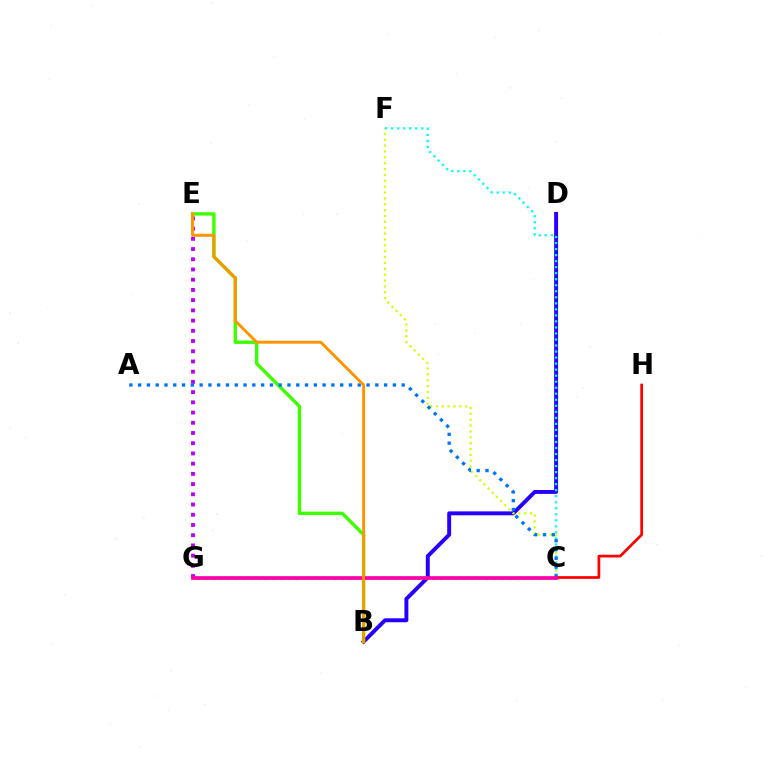{('B', 'D'): [{'color': '#2500ff', 'line_style': 'solid', 'thickness': 2.82}], ('B', 'E'): [{'color': '#3dff00', 'line_style': 'solid', 'thickness': 2.44}, {'color': '#ff9400', 'line_style': 'solid', 'thickness': 2.1}], ('C', 'G'): [{'color': '#00ff5c', 'line_style': 'dotted', 'thickness': 2.06}, {'color': '#ff00ac', 'line_style': 'solid', 'thickness': 2.67}], ('C', 'F'): [{'color': '#d1ff00', 'line_style': 'dotted', 'thickness': 1.6}, {'color': '#00fff6', 'line_style': 'dotted', 'thickness': 1.64}], ('E', 'G'): [{'color': '#b900ff', 'line_style': 'dotted', 'thickness': 2.78}], ('C', 'H'): [{'color': '#ff0000', 'line_style': 'solid', 'thickness': 1.96}], ('A', 'C'): [{'color': '#0074ff', 'line_style': 'dotted', 'thickness': 2.39}]}